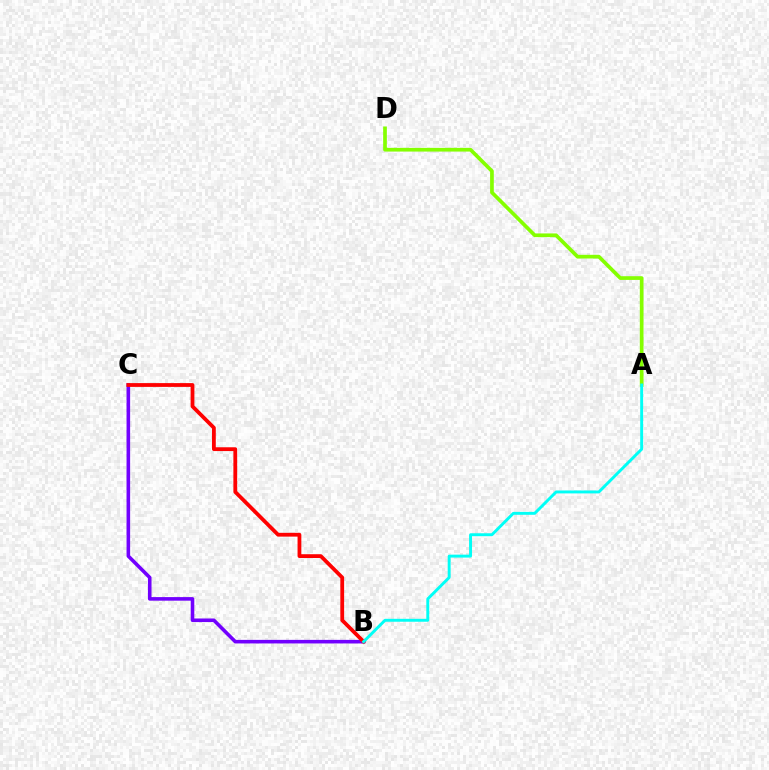{('A', 'D'): [{'color': '#84ff00', 'line_style': 'solid', 'thickness': 2.66}], ('B', 'C'): [{'color': '#7200ff', 'line_style': 'solid', 'thickness': 2.58}, {'color': '#ff0000', 'line_style': 'solid', 'thickness': 2.73}], ('A', 'B'): [{'color': '#00fff6', 'line_style': 'solid', 'thickness': 2.11}]}